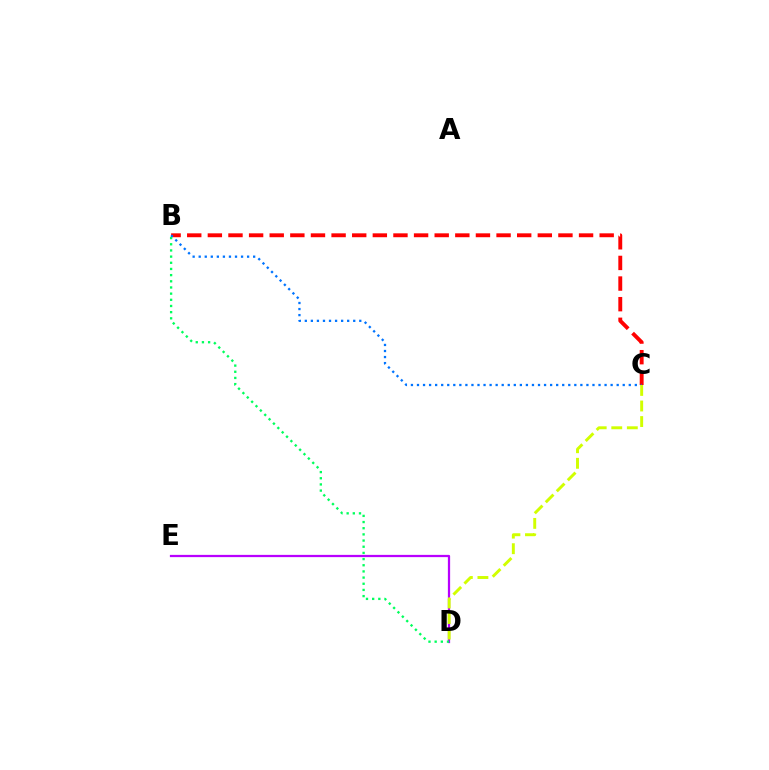{('B', 'C'): [{'color': '#ff0000', 'line_style': 'dashed', 'thickness': 2.8}, {'color': '#0074ff', 'line_style': 'dotted', 'thickness': 1.64}], ('D', 'E'): [{'color': '#b900ff', 'line_style': 'solid', 'thickness': 1.62}], ('C', 'D'): [{'color': '#d1ff00', 'line_style': 'dashed', 'thickness': 2.11}], ('B', 'D'): [{'color': '#00ff5c', 'line_style': 'dotted', 'thickness': 1.68}]}